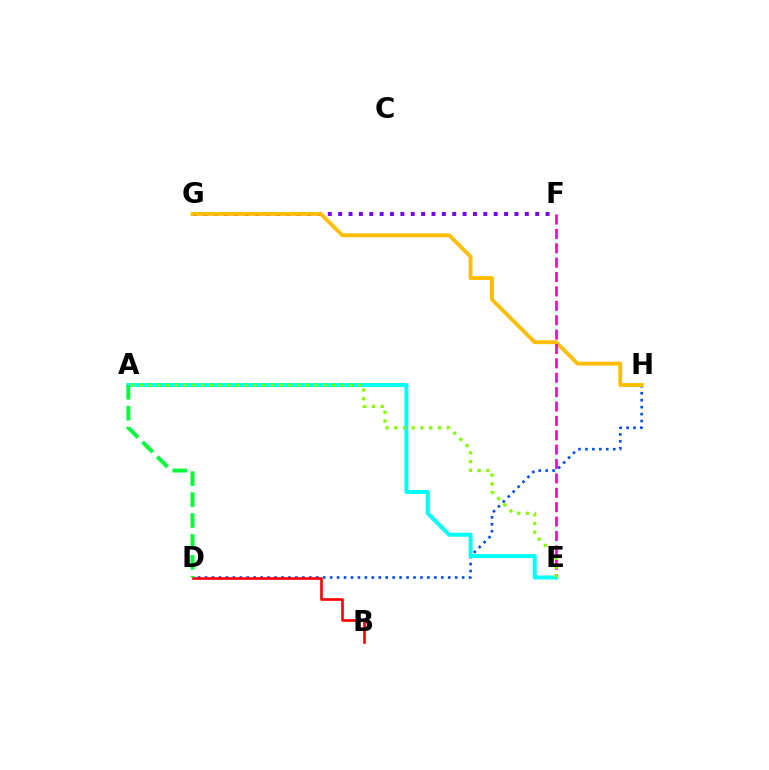{('F', 'G'): [{'color': '#7200ff', 'line_style': 'dotted', 'thickness': 2.82}], ('D', 'H'): [{'color': '#004bff', 'line_style': 'dotted', 'thickness': 1.89}], ('G', 'H'): [{'color': '#ffbd00', 'line_style': 'solid', 'thickness': 2.77}], ('E', 'F'): [{'color': '#ff00cf', 'line_style': 'dashed', 'thickness': 1.95}], ('B', 'D'): [{'color': '#ff0000', 'line_style': 'solid', 'thickness': 1.9}], ('A', 'E'): [{'color': '#00fff6', 'line_style': 'solid', 'thickness': 2.86}, {'color': '#84ff00', 'line_style': 'dotted', 'thickness': 2.37}], ('A', 'D'): [{'color': '#00ff39', 'line_style': 'dashed', 'thickness': 2.84}]}